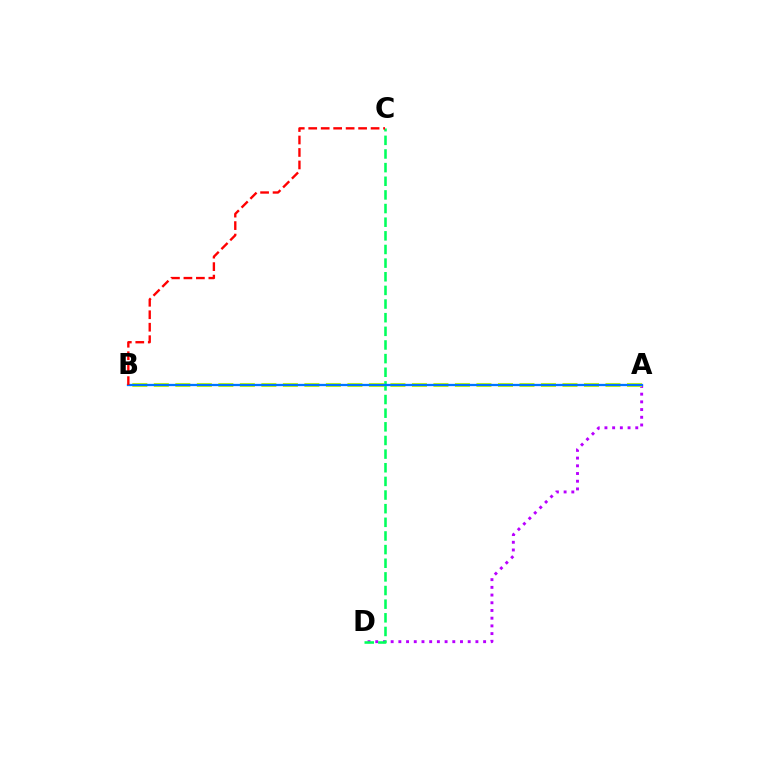{('A', 'D'): [{'color': '#b900ff', 'line_style': 'dotted', 'thickness': 2.09}], ('A', 'B'): [{'color': '#d1ff00', 'line_style': 'dashed', 'thickness': 2.92}, {'color': '#0074ff', 'line_style': 'solid', 'thickness': 1.64}], ('C', 'D'): [{'color': '#00ff5c', 'line_style': 'dashed', 'thickness': 1.85}], ('B', 'C'): [{'color': '#ff0000', 'line_style': 'dashed', 'thickness': 1.69}]}